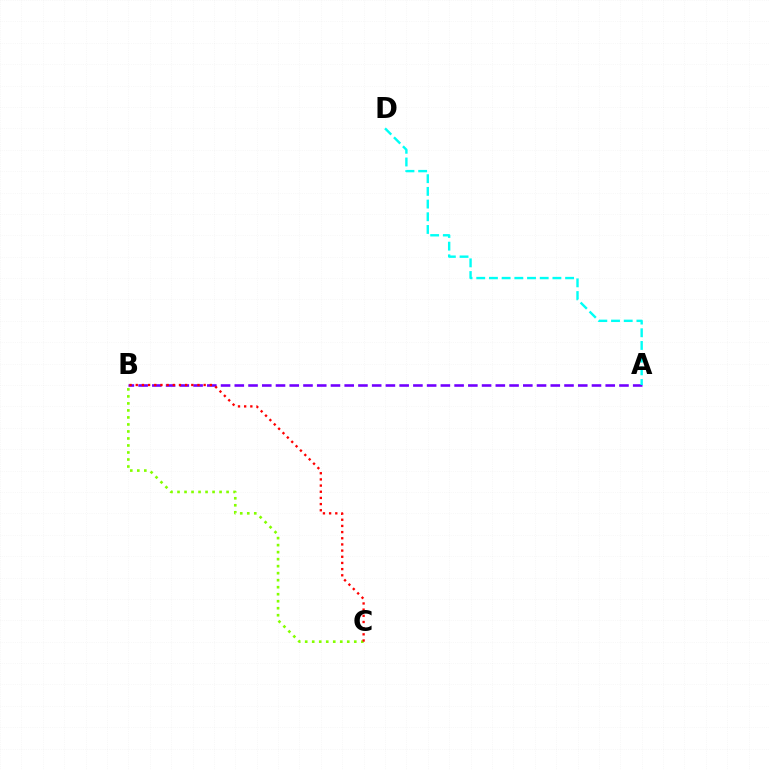{('A', 'B'): [{'color': '#7200ff', 'line_style': 'dashed', 'thickness': 1.87}], ('B', 'C'): [{'color': '#84ff00', 'line_style': 'dotted', 'thickness': 1.9}, {'color': '#ff0000', 'line_style': 'dotted', 'thickness': 1.68}], ('A', 'D'): [{'color': '#00fff6', 'line_style': 'dashed', 'thickness': 1.72}]}